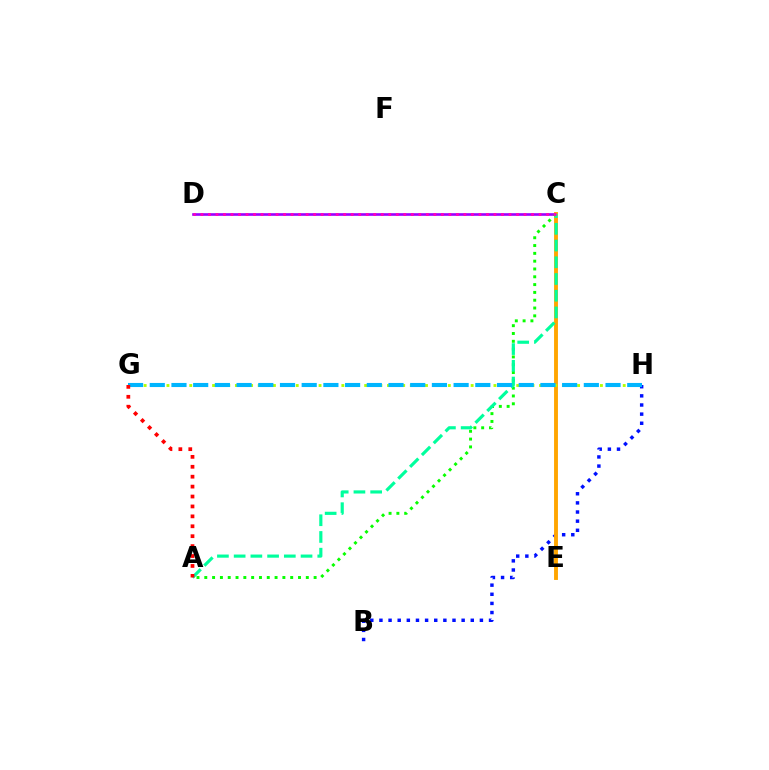{('B', 'H'): [{'color': '#0010ff', 'line_style': 'dotted', 'thickness': 2.48}], ('C', 'D'): [{'color': '#9b00ff', 'line_style': 'solid', 'thickness': 1.9}, {'color': '#ff00bd', 'line_style': 'dotted', 'thickness': 2.04}], ('C', 'E'): [{'color': '#ffa500', 'line_style': 'solid', 'thickness': 2.8}], ('G', 'H'): [{'color': '#b3ff00', 'line_style': 'dotted', 'thickness': 2.07}, {'color': '#00b5ff', 'line_style': 'dashed', 'thickness': 2.95}], ('A', 'C'): [{'color': '#08ff00', 'line_style': 'dotted', 'thickness': 2.12}, {'color': '#00ff9d', 'line_style': 'dashed', 'thickness': 2.27}], ('A', 'G'): [{'color': '#ff0000', 'line_style': 'dotted', 'thickness': 2.69}]}